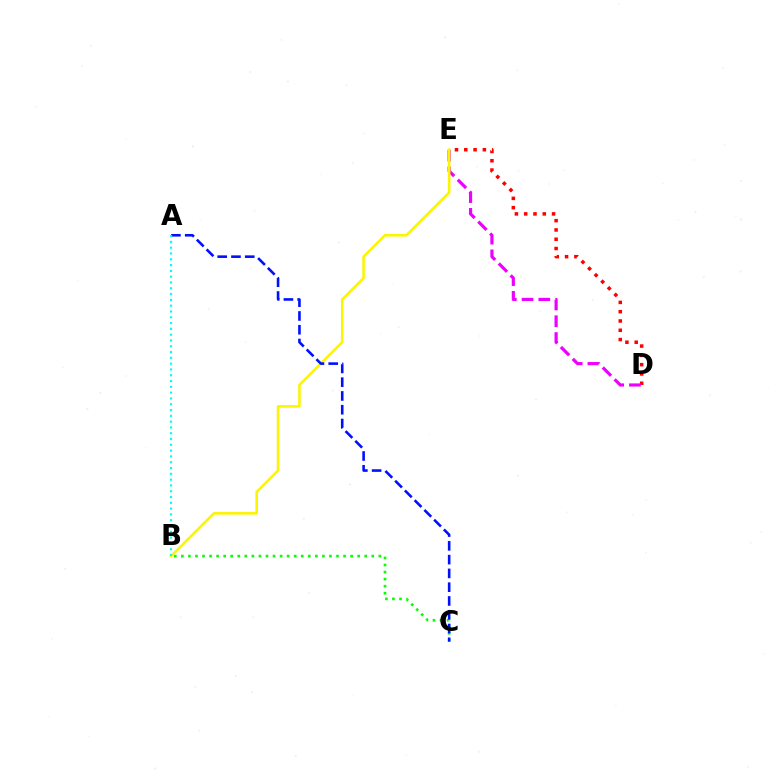{('D', 'E'): [{'color': '#ff0000', 'line_style': 'dotted', 'thickness': 2.53}, {'color': '#ee00ff', 'line_style': 'dashed', 'thickness': 2.28}], ('B', 'C'): [{'color': '#08ff00', 'line_style': 'dotted', 'thickness': 1.92}], ('B', 'E'): [{'color': '#fcf500', 'line_style': 'solid', 'thickness': 1.85}], ('A', 'C'): [{'color': '#0010ff', 'line_style': 'dashed', 'thickness': 1.87}], ('A', 'B'): [{'color': '#00fff6', 'line_style': 'dotted', 'thickness': 1.58}]}